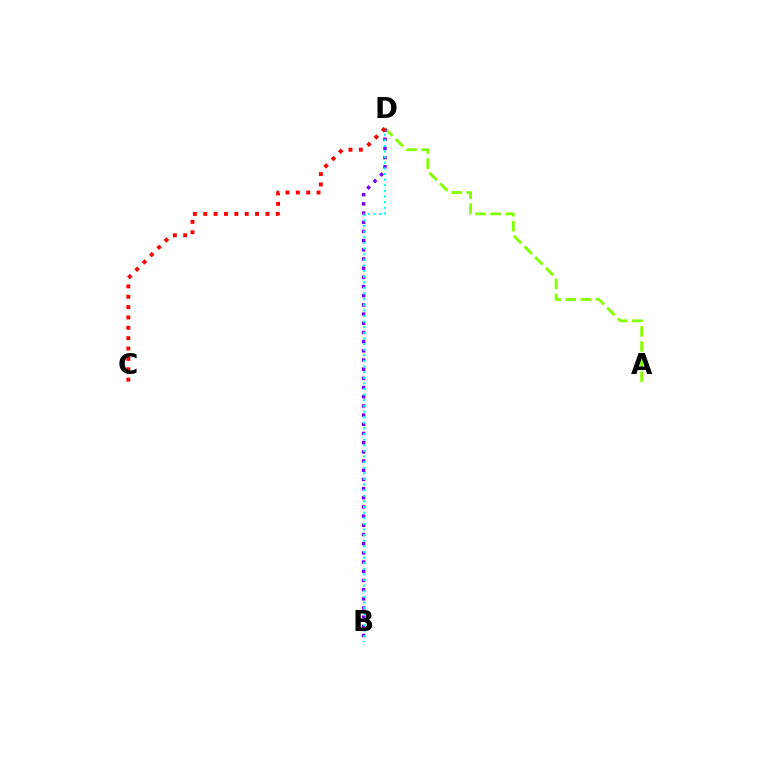{('A', 'D'): [{'color': '#84ff00', 'line_style': 'dashed', 'thickness': 2.05}], ('B', 'D'): [{'color': '#7200ff', 'line_style': 'dotted', 'thickness': 2.5}, {'color': '#00fff6', 'line_style': 'dotted', 'thickness': 1.53}], ('C', 'D'): [{'color': '#ff0000', 'line_style': 'dotted', 'thickness': 2.82}]}